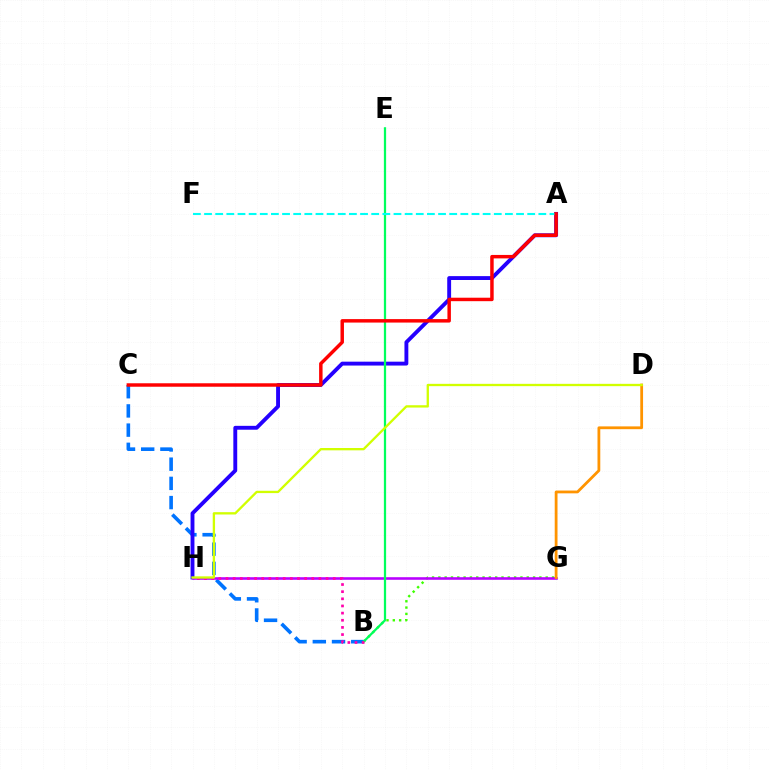{('B', 'G'): [{'color': '#3dff00', 'line_style': 'dotted', 'thickness': 1.72}], ('B', 'C'): [{'color': '#0074ff', 'line_style': 'dashed', 'thickness': 2.61}], ('A', 'H'): [{'color': '#2500ff', 'line_style': 'solid', 'thickness': 2.79}], ('G', 'H'): [{'color': '#b900ff', 'line_style': 'solid', 'thickness': 1.86}], ('B', 'E'): [{'color': '#00ff5c', 'line_style': 'solid', 'thickness': 1.62}], ('A', 'F'): [{'color': '#00fff6', 'line_style': 'dashed', 'thickness': 1.51}], ('B', 'H'): [{'color': '#ff00ac', 'line_style': 'dotted', 'thickness': 1.94}], ('D', 'G'): [{'color': '#ff9400', 'line_style': 'solid', 'thickness': 2.01}], ('A', 'C'): [{'color': '#ff0000', 'line_style': 'solid', 'thickness': 2.49}], ('D', 'H'): [{'color': '#d1ff00', 'line_style': 'solid', 'thickness': 1.67}]}